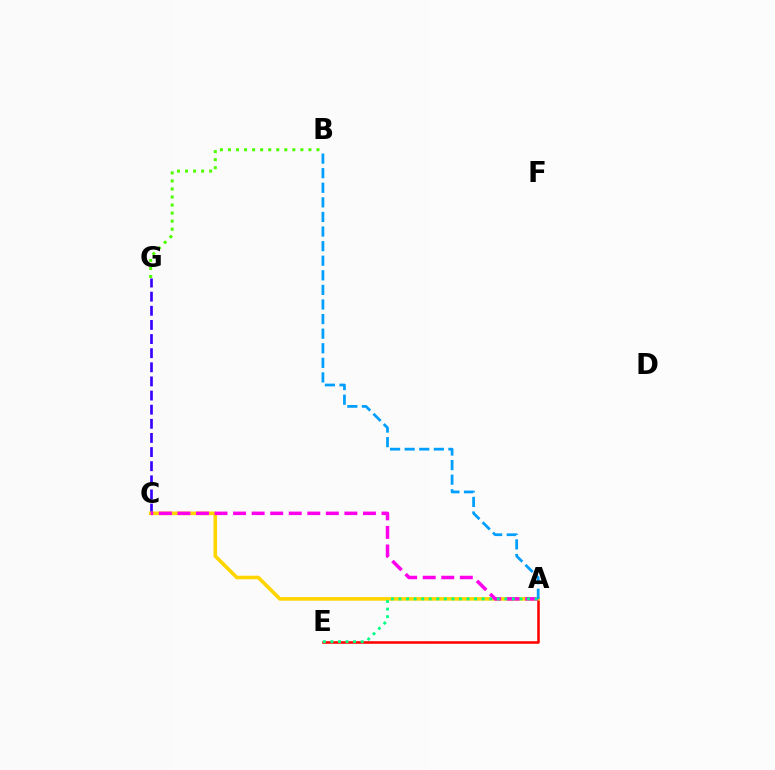{('C', 'G'): [{'color': '#3700ff', 'line_style': 'dashed', 'thickness': 1.92}], ('A', 'E'): [{'color': '#ff0000', 'line_style': 'solid', 'thickness': 1.82}, {'color': '#00ff86', 'line_style': 'dotted', 'thickness': 2.05}], ('A', 'C'): [{'color': '#ffd500', 'line_style': 'solid', 'thickness': 2.59}, {'color': '#ff00ed', 'line_style': 'dashed', 'thickness': 2.52}], ('B', 'G'): [{'color': '#4fff00', 'line_style': 'dotted', 'thickness': 2.19}], ('A', 'B'): [{'color': '#009eff', 'line_style': 'dashed', 'thickness': 1.98}]}